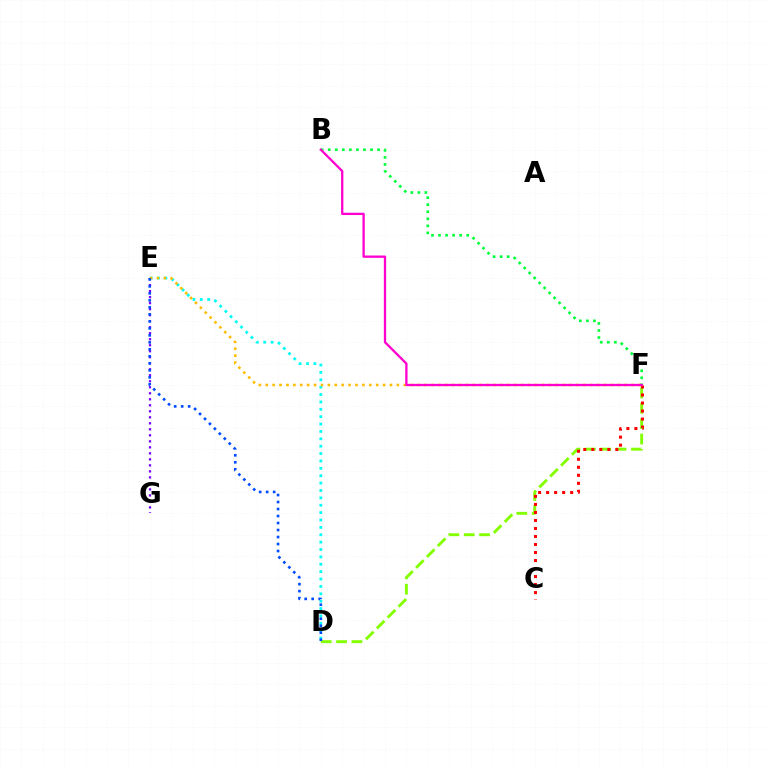{('E', 'G'): [{'color': '#7200ff', 'line_style': 'dotted', 'thickness': 1.63}], ('D', 'F'): [{'color': '#84ff00', 'line_style': 'dashed', 'thickness': 2.09}], ('D', 'E'): [{'color': '#00fff6', 'line_style': 'dotted', 'thickness': 2.0}, {'color': '#004bff', 'line_style': 'dotted', 'thickness': 1.9}], ('E', 'F'): [{'color': '#ffbd00', 'line_style': 'dotted', 'thickness': 1.88}], ('C', 'F'): [{'color': '#ff0000', 'line_style': 'dotted', 'thickness': 2.18}], ('B', 'F'): [{'color': '#00ff39', 'line_style': 'dotted', 'thickness': 1.92}, {'color': '#ff00cf', 'line_style': 'solid', 'thickness': 1.66}]}